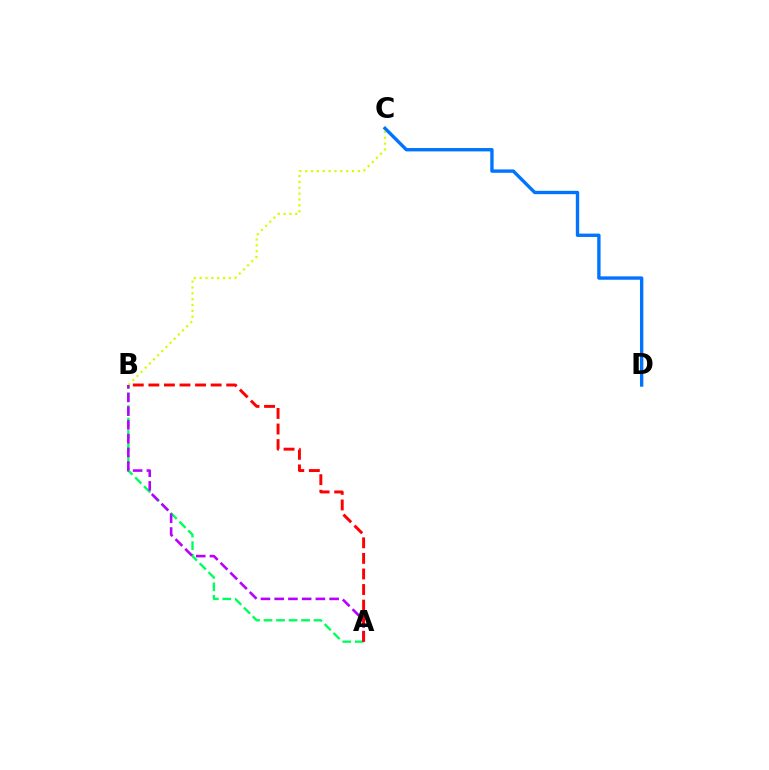{('A', 'B'): [{'color': '#00ff5c', 'line_style': 'dashed', 'thickness': 1.7}, {'color': '#b900ff', 'line_style': 'dashed', 'thickness': 1.87}, {'color': '#ff0000', 'line_style': 'dashed', 'thickness': 2.12}], ('B', 'C'): [{'color': '#d1ff00', 'line_style': 'dotted', 'thickness': 1.59}], ('C', 'D'): [{'color': '#0074ff', 'line_style': 'solid', 'thickness': 2.42}]}